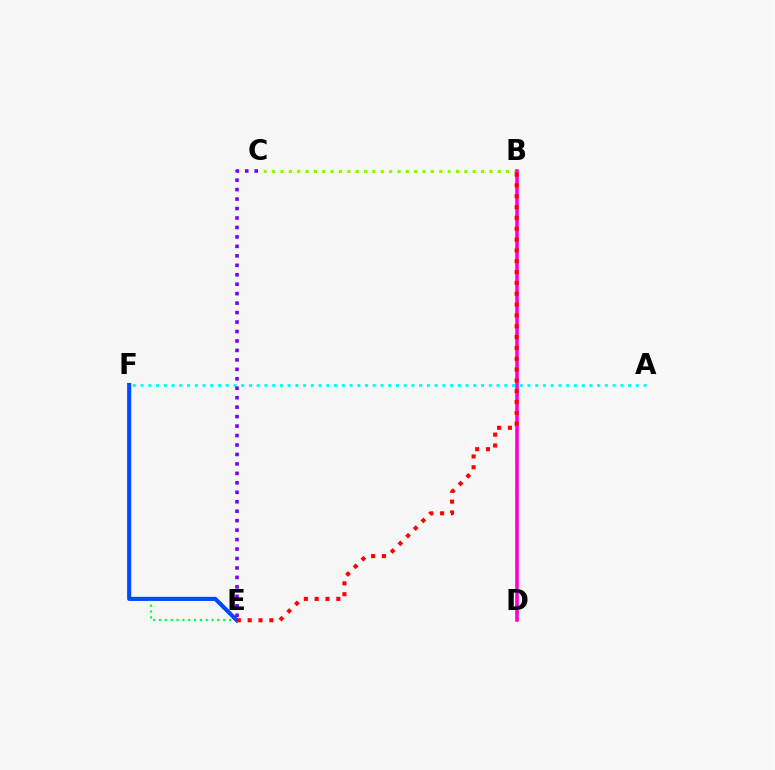{('B', 'D'): [{'color': '#ffbd00', 'line_style': 'dotted', 'thickness': 1.77}, {'color': '#ff00cf', 'line_style': 'solid', 'thickness': 2.57}], ('B', 'C'): [{'color': '#84ff00', 'line_style': 'dotted', 'thickness': 2.27}], ('E', 'F'): [{'color': '#00ff39', 'line_style': 'dotted', 'thickness': 1.59}, {'color': '#004bff', 'line_style': 'solid', 'thickness': 2.96}], ('A', 'F'): [{'color': '#00fff6', 'line_style': 'dotted', 'thickness': 2.1}], ('B', 'E'): [{'color': '#ff0000', 'line_style': 'dotted', 'thickness': 2.94}], ('C', 'E'): [{'color': '#7200ff', 'line_style': 'dotted', 'thickness': 2.57}]}